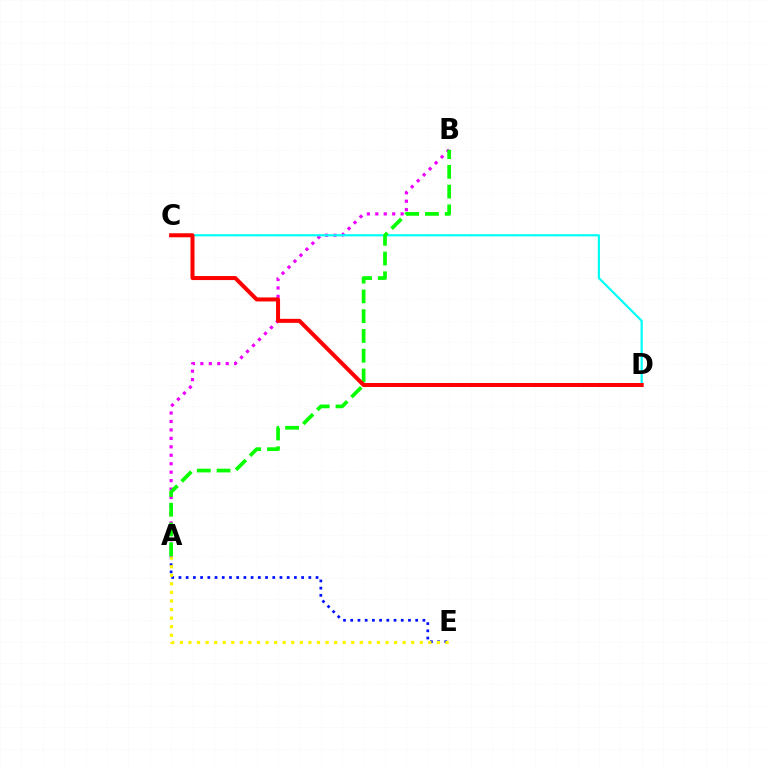{('A', 'E'): [{'color': '#0010ff', 'line_style': 'dotted', 'thickness': 1.96}, {'color': '#fcf500', 'line_style': 'dotted', 'thickness': 2.33}], ('A', 'B'): [{'color': '#ee00ff', 'line_style': 'dotted', 'thickness': 2.3}, {'color': '#08ff00', 'line_style': 'dashed', 'thickness': 2.68}], ('C', 'D'): [{'color': '#00fff6', 'line_style': 'solid', 'thickness': 1.58}, {'color': '#ff0000', 'line_style': 'solid', 'thickness': 2.89}]}